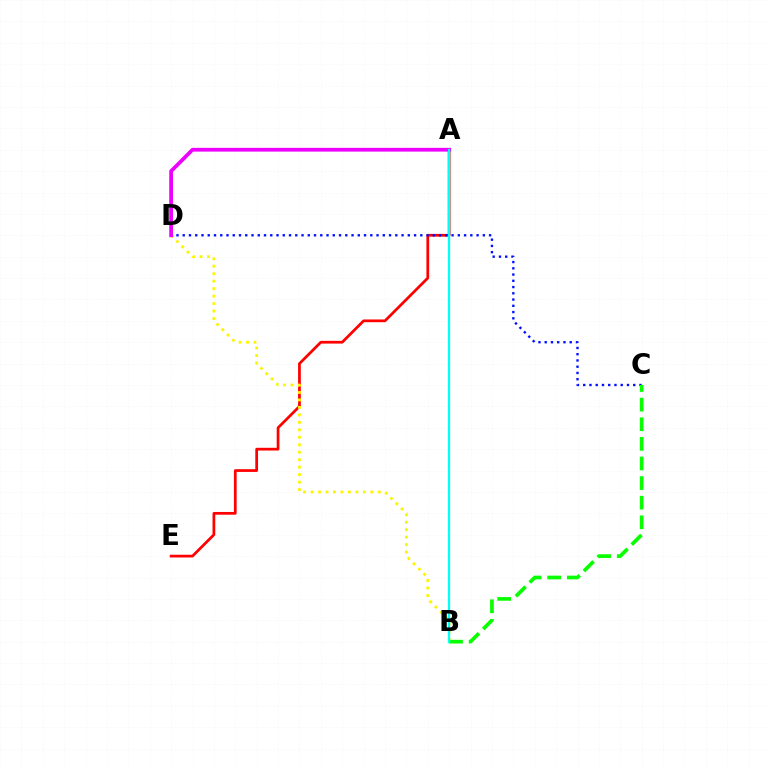{('A', 'E'): [{'color': '#ff0000', 'line_style': 'solid', 'thickness': 1.97}], ('C', 'D'): [{'color': '#0010ff', 'line_style': 'dotted', 'thickness': 1.7}], ('B', 'C'): [{'color': '#08ff00', 'line_style': 'dashed', 'thickness': 2.66}], ('B', 'D'): [{'color': '#fcf500', 'line_style': 'dotted', 'thickness': 2.03}], ('A', 'D'): [{'color': '#ee00ff', 'line_style': 'solid', 'thickness': 2.7}], ('A', 'B'): [{'color': '#00fff6', 'line_style': 'solid', 'thickness': 1.63}]}